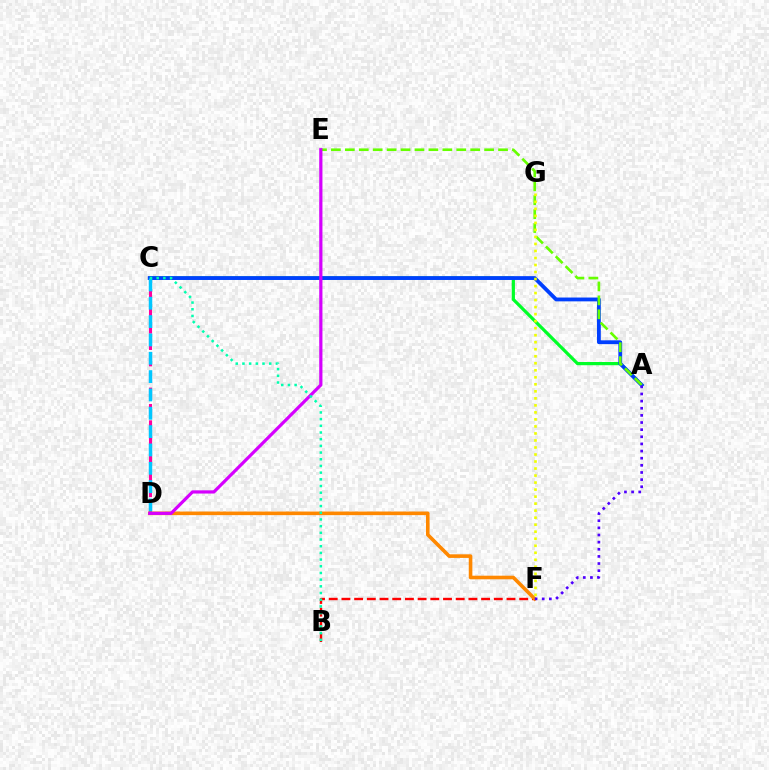{('C', 'D'): [{'color': '#ff00a0', 'line_style': 'dashed', 'thickness': 2.22}, {'color': '#00c7ff', 'line_style': 'dashed', 'thickness': 2.49}], ('A', 'C'): [{'color': '#00ff27', 'line_style': 'solid', 'thickness': 2.31}, {'color': '#003fff', 'line_style': 'solid', 'thickness': 2.75}], ('B', 'F'): [{'color': '#ff0000', 'line_style': 'dashed', 'thickness': 1.72}], ('A', 'E'): [{'color': '#66ff00', 'line_style': 'dashed', 'thickness': 1.89}], ('D', 'F'): [{'color': '#ff8800', 'line_style': 'solid', 'thickness': 2.59}], ('F', 'G'): [{'color': '#eeff00', 'line_style': 'dotted', 'thickness': 1.91}], ('D', 'E'): [{'color': '#d600ff', 'line_style': 'solid', 'thickness': 2.31}], ('B', 'C'): [{'color': '#00ffaf', 'line_style': 'dotted', 'thickness': 1.82}], ('A', 'F'): [{'color': '#4f00ff', 'line_style': 'dotted', 'thickness': 1.94}]}